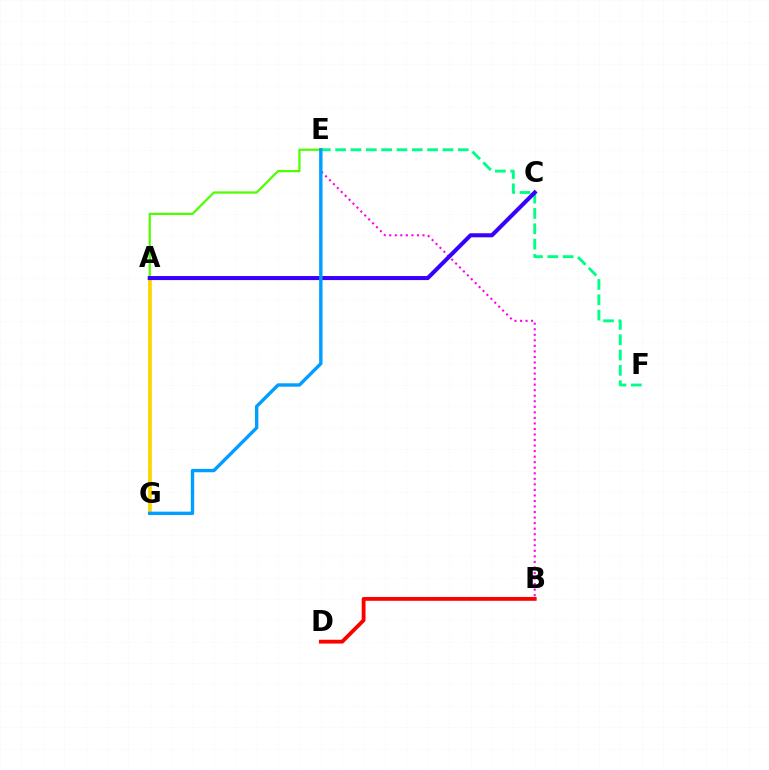{('E', 'F'): [{'color': '#00ff86', 'line_style': 'dashed', 'thickness': 2.08}], ('B', 'E'): [{'color': '#ff00ed', 'line_style': 'dotted', 'thickness': 1.51}], ('E', 'G'): [{'color': '#4fff00', 'line_style': 'solid', 'thickness': 1.61}, {'color': '#009eff', 'line_style': 'solid', 'thickness': 2.43}], ('B', 'D'): [{'color': '#ff0000', 'line_style': 'solid', 'thickness': 2.75}], ('A', 'G'): [{'color': '#ffd500', 'line_style': 'solid', 'thickness': 2.66}], ('A', 'C'): [{'color': '#3700ff', 'line_style': 'solid', 'thickness': 2.91}]}